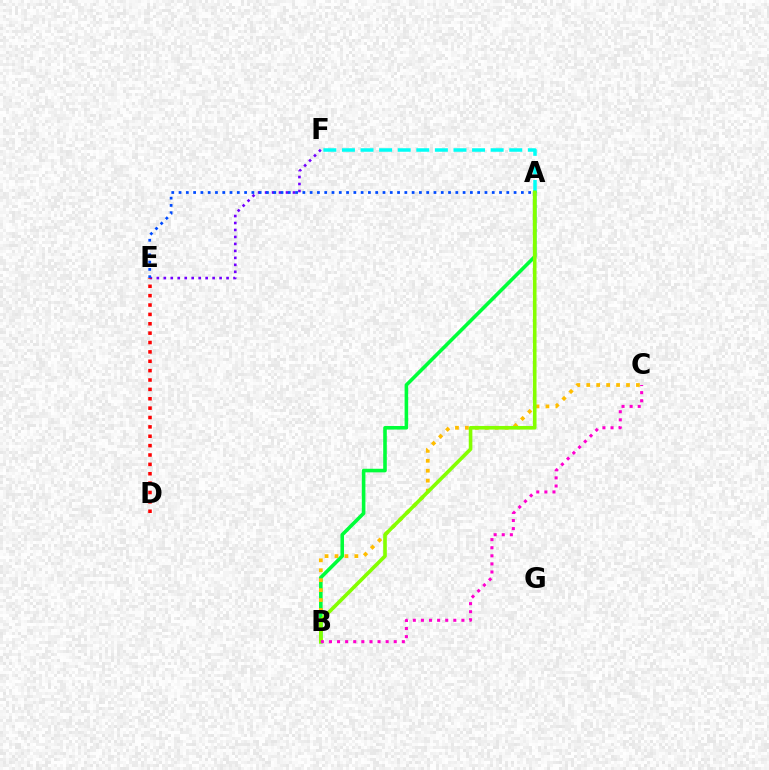{('E', 'F'): [{'color': '#7200ff', 'line_style': 'dotted', 'thickness': 1.89}], ('A', 'F'): [{'color': '#00fff6', 'line_style': 'dashed', 'thickness': 2.53}], ('A', 'B'): [{'color': '#00ff39', 'line_style': 'solid', 'thickness': 2.58}, {'color': '#84ff00', 'line_style': 'solid', 'thickness': 2.61}], ('B', 'C'): [{'color': '#ffbd00', 'line_style': 'dotted', 'thickness': 2.7}, {'color': '#ff00cf', 'line_style': 'dotted', 'thickness': 2.2}], ('A', 'E'): [{'color': '#004bff', 'line_style': 'dotted', 'thickness': 1.98}], ('D', 'E'): [{'color': '#ff0000', 'line_style': 'dotted', 'thickness': 2.55}]}